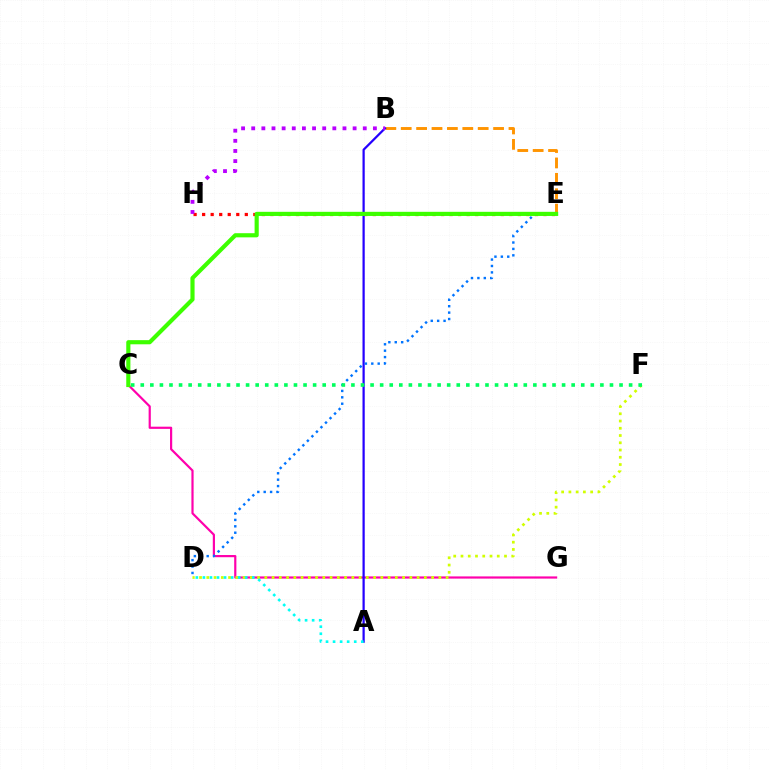{('B', 'E'): [{'color': '#ff9400', 'line_style': 'dashed', 'thickness': 2.09}], ('C', 'G'): [{'color': '#ff00ac', 'line_style': 'solid', 'thickness': 1.58}], ('A', 'B'): [{'color': '#2500ff', 'line_style': 'solid', 'thickness': 1.61}], ('D', 'E'): [{'color': '#0074ff', 'line_style': 'dotted', 'thickness': 1.74}], ('E', 'H'): [{'color': '#ff0000', 'line_style': 'dotted', 'thickness': 2.32}], ('D', 'F'): [{'color': '#d1ff00', 'line_style': 'dotted', 'thickness': 1.97}], ('A', 'D'): [{'color': '#00fff6', 'line_style': 'dotted', 'thickness': 1.92}], ('B', 'H'): [{'color': '#b900ff', 'line_style': 'dotted', 'thickness': 2.76}], ('C', 'E'): [{'color': '#3dff00', 'line_style': 'solid', 'thickness': 2.98}], ('C', 'F'): [{'color': '#00ff5c', 'line_style': 'dotted', 'thickness': 2.6}]}